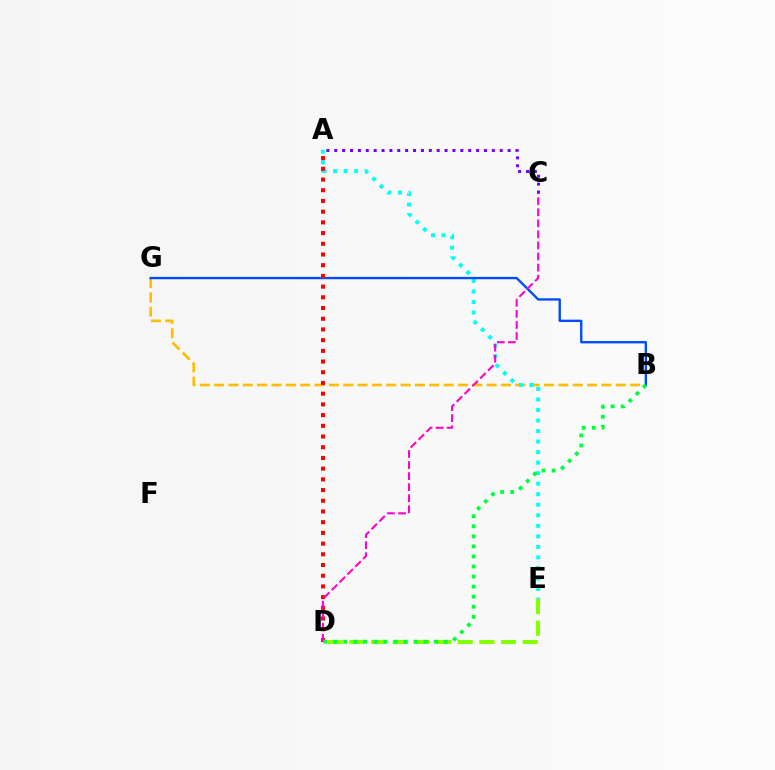{('D', 'E'): [{'color': '#84ff00', 'line_style': 'dashed', 'thickness': 2.94}], ('B', 'G'): [{'color': '#ffbd00', 'line_style': 'dashed', 'thickness': 1.95}, {'color': '#004bff', 'line_style': 'solid', 'thickness': 1.69}], ('A', 'E'): [{'color': '#00fff6', 'line_style': 'dotted', 'thickness': 2.86}], ('A', 'D'): [{'color': '#ff0000', 'line_style': 'dotted', 'thickness': 2.91}], ('C', 'D'): [{'color': '#ff00cf', 'line_style': 'dashed', 'thickness': 1.5}], ('B', 'D'): [{'color': '#00ff39', 'line_style': 'dotted', 'thickness': 2.73}], ('A', 'C'): [{'color': '#7200ff', 'line_style': 'dotted', 'thickness': 2.14}]}